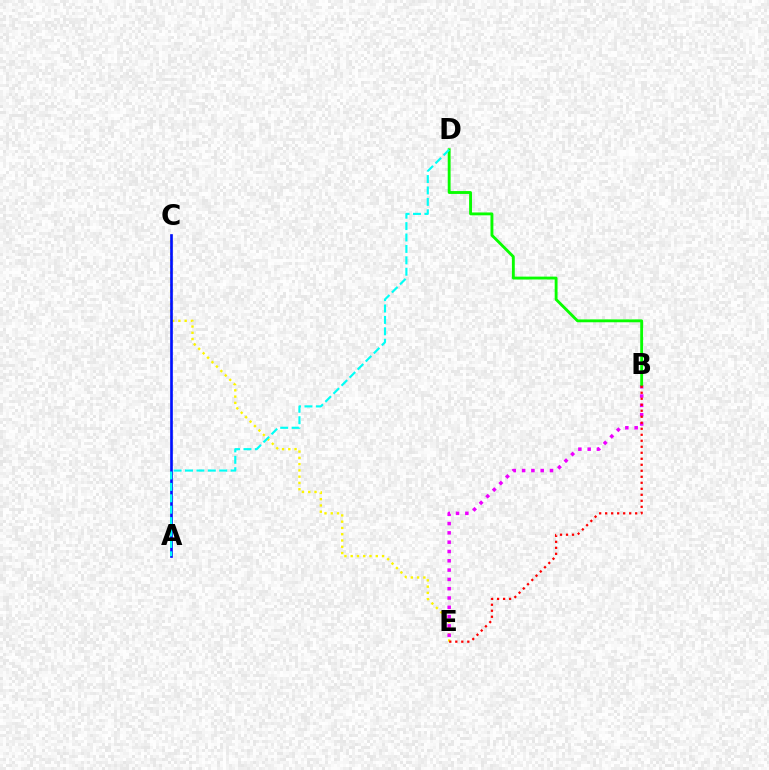{('C', 'E'): [{'color': '#fcf500', 'line_style': 'dotted', 'thickness': 1.7}], ('B', 'E'): [{'color': '#ee00ff', 'line_style': 'dotted', 'thickness': 2.53}, {'color': '#ff0000', 'line_style': 'dotted', 'thickness': 1.63}], ('A', 'C'): [{'color': '#0010ff', 'line_style': 'solid', 'thickness': 1.92}], ('B', 'D'): [{'color': '#08ff00', 'line_style': 'solid', 'thickness': 2.06}], ('A', 'D'): [{'color': '#00fff6', 'line_style': 'dashed', 'thickness': 1.55}]}